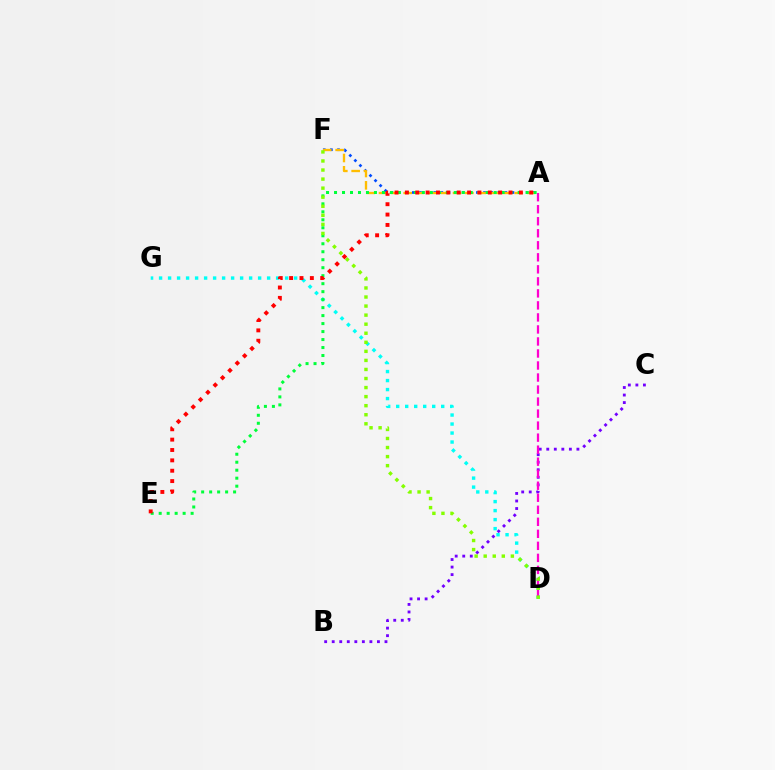{('B', 'C'): [{'color': '#7200ff', 'line_style': 'dotted', 'thickness': 2.05}], ('A', 'F'): [{'color': '#004bff', 'line_style': 'dotted', 'thickness': 1.93}, {'color': '#ffbd00', 'line_style': 'dashed', 'thickness': 1.68}], ('D', 'G'): [{'color': '#00fff6', 'line_style': 'dotted', 'thickness': 2.45}], ('A', 'D'): [{'color': '#ff00cf', 'line_style': 'dashed', 'thickness': 1.63}], ('A', 'E'): [{'color': '#00ff39', 'line_style': 'dotted', 'thickness': 2.17}, {'color': '#ff0000', 'line_style': 'dotted', 'thickness': 2.82}], ('D', 'F'): [{'color': '#84ff00', 'line_style': 'dotted', 'thickness': 2.46}]}